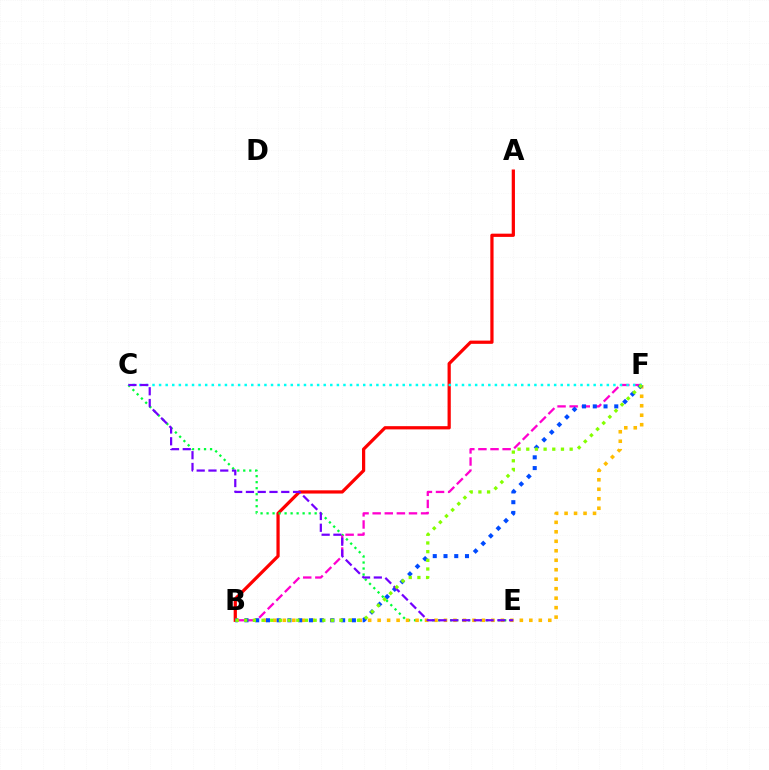{('A', 'B'): [{'color': '#ff0000', 'line_style': 'solid', 'thickness': 2.33}], ('C', 'E'): [{'color': '#00ff39', 'line_style': 'dotted', 'thickness': 1.63}, {'color': '#7200ff', 'line_style': 'dashed', 'thickness': 1.6}], ('B', 'F'): [{'color': '#ff00cf', 'line_style': 'dashed', 'thickness': 1.64}, {'color': '#ffbd00', 'line_style': 'dotted', 'thickness': 2.58}, {'color': '#004bff', 'line_style': 'dotted', 'thickness': 2.92}, {'color': '#84ff00', 'line_style': 'dotted', 'thickness': 2.36}], ('C', 'F'): [{'color': '#00fff6', 'line_style': 'dotted', 'thickness': 1.79}]}